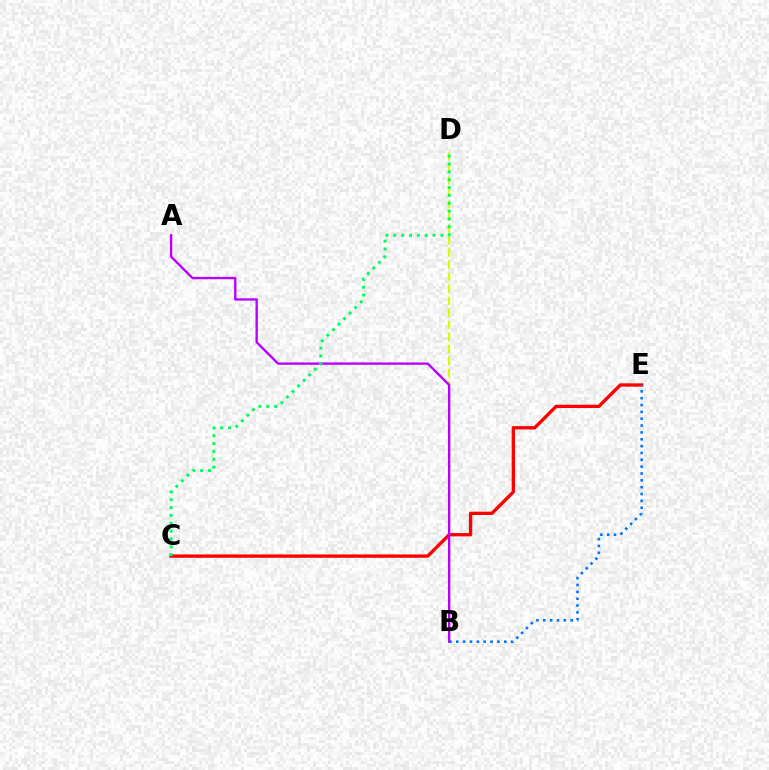{('C', 'E'): [{'color': '#ff0000', 'line_style': 'solid', 'thickness': 2.4}], ('B', 'D'): [{'color': '#d1ff00', 'line_style': 'dashed', 'thickness': 1.64}], ('A', 'B'): [{'color': '#b900ff', 'line_style': 'solid', 'thickness': 1.69}], ('C', 'D'): [{'color': '#00ff5c', 'line_style': 'dotted', 'thickness': 2.13}], ('B', 'E'): [{'color': '#0074ff', 'line_style': 'dotted', 'thickness': 1.86}]}